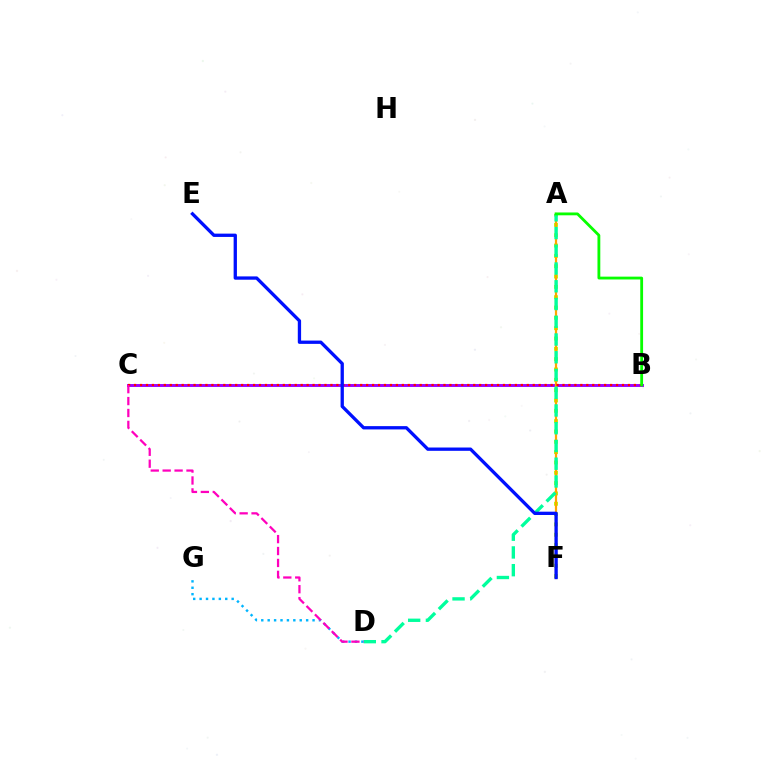{('A', 'F'): [{'color': '#b3ff00', 'line_style': 'dotted', 'thickness': 2.81}, {'color': '#ffa500', 'line_style': 'solid', 'thickness': 1.6}], ('B', 'C'): [{'color': '#9b00ff', 'line_style': 'solid', 'thickness': 2.11}, {'color': '#ff0000', 'line_style': 'dotted', 'thickness': 1.62}], ('A', 'D'): [{'color': '#00ff9d', 'line_style': 'dashed', 'thickness': 2.41}], ('D', 'G'): [{'color': '#00b5ff', 'line_style': 'dotted', 'thickness': 1.74}], ('E', 'F'): [{'color': '#0010ff', 'line_style': 'solid', 'thickness': 2.38}], ('A', 'B'): [{'color': '#08ff00', 'line_style': 'solid', 'thickness': 2.03}], ('C', 'D'): [{'color': '#ff00bd', 'line_style': 'dashed', 'thickness': 1.62}]}